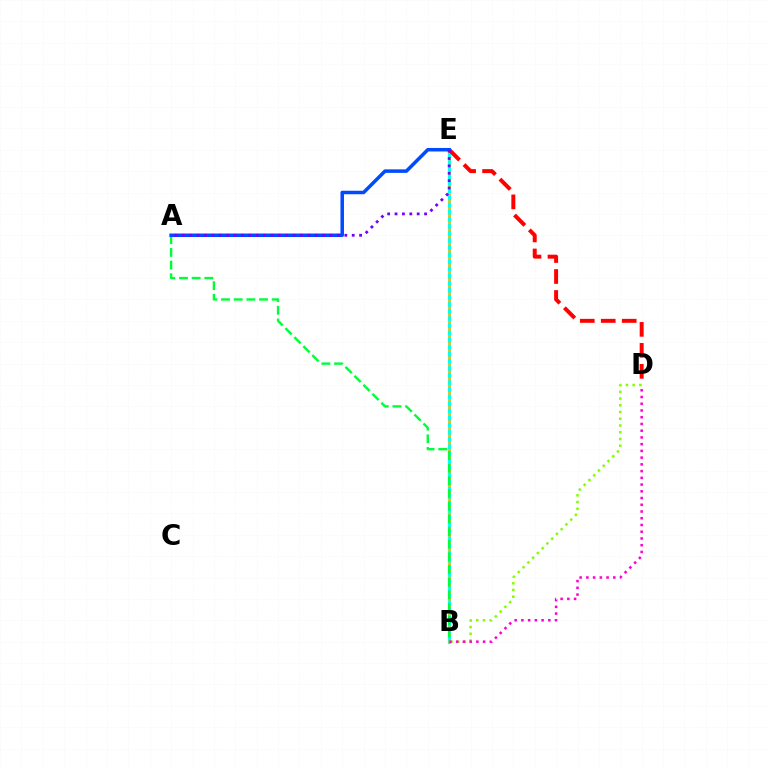{('B', 'E'): [{'color': '#00fff6', 'line_style': 'solid', 'thickness': 2.27}, {'color': '#ffbd00', 'line_style': 'dotted', 'thickness': 1.93}], ('B', 'D'): [{'color': '#84ff00', 'line_style': 'dotted', 'thickness': 1.83}, {'color': '#ff00cf', 'line_style': 'dotted', 'thickness': 1.83}], ('D', 'E'): [{'color': '#ff0000', 'line_style': 'dashed', 'thickness': 2.85}], ('A', 'B'): [{'color': '#00ff39', 'line_style': 'dashed', 'thickness': 1.72}], ('A', 'E'): [{'color': '#004bff', 'line_style': 'solid', 'thickness': 2.53}, {'color': '#7200ff', 'line_style': 'dotted', 'thickness': 2.01}]}